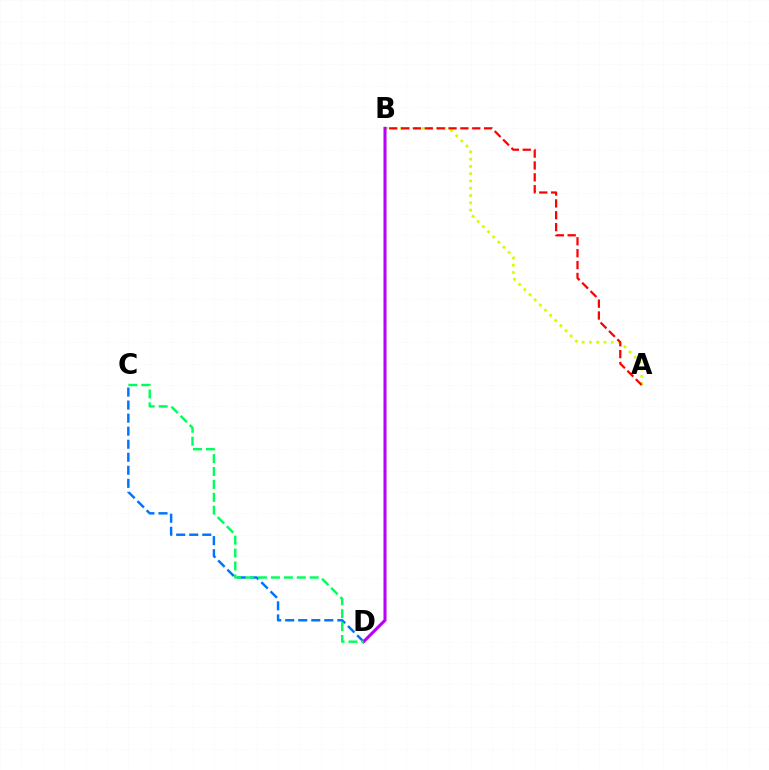{('C', 'D'): [{'color': '#0074ff', 'line_style': 'dashed', 'thickness': 1.77}, {'color': '#00ff5c', 'line_style': 'dashed', 'thickness': 1.75}], ('A', 'B'): [{'color': '#d1ff00', 'line_style': 'dotted', 'thickness': 1.98}, {'color': '#ff0000', 'line_style': 'dashed', 'thickness': 1.61}], ('B', 'D'): [{'color': '#b900ff', 'line_style': 'solid', 'thickness': 2.21}]}